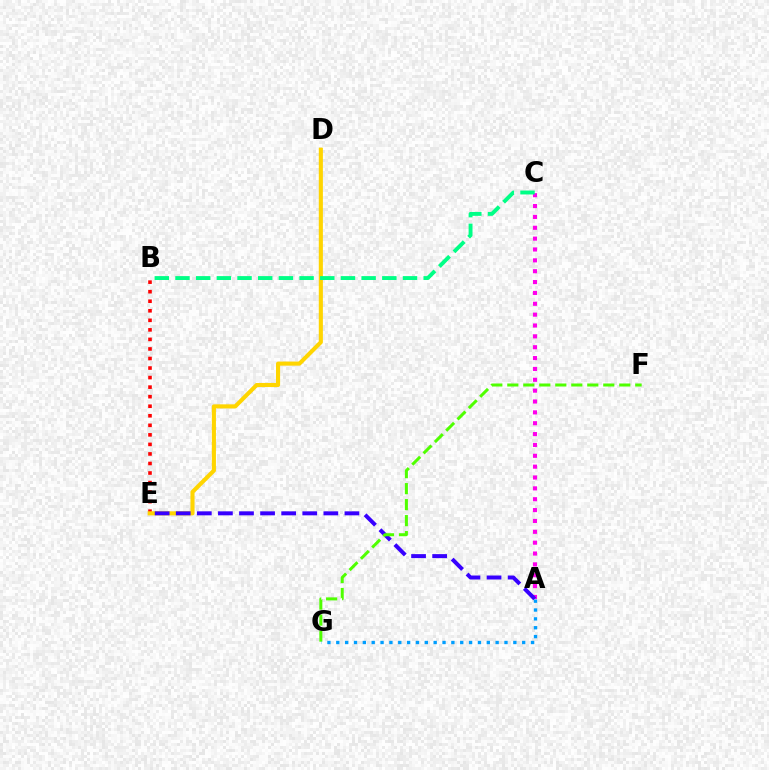{('B', 'E'): [{'color': '#ff0000', 'line_style': 'dotted', 'thickness': 2.59}], ('D', 'E'): [{'color': '#ffd500', 'line_style': 'solid', 'thickness': 2.95}], ('A', 'C'): [{'color': '#ff00ed', 'line_style': 'dotted', 'thickness': 2.95}], ('A', 'E'): [{'color': '#3700ff', 'line_style': 'dashed', 'thickness': 2.86}], ('F', 'G'): [{'color': '#4fff00', 'line_style': 'dashed', 'thickness': 2.17}], ('A', 'G'): [{'color': '#009eff', 'line_style': 'dotted', 'thickness': 2.41}], ('B', 'C'): [{'color': '#00ff86', 'line_style': 'dashed', 'thickness': 2.81}]}